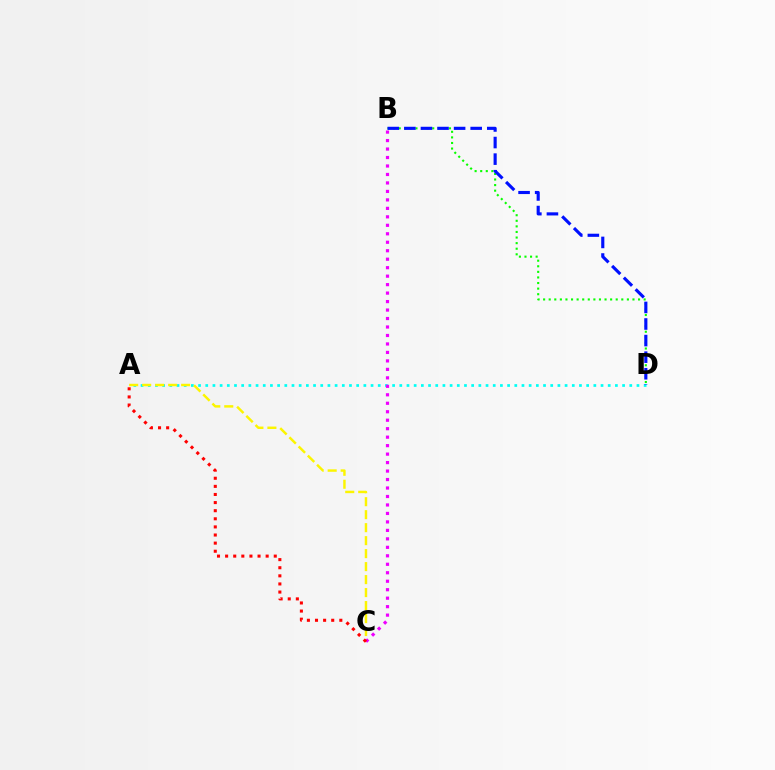{('A', 'D'): [{'color': '#00fff6', 'line_style': 'dotted', 'thickness': 1.95}], ('B', 'D'): [{'color': '#08ff00', 'line_style': 'dotted', 'thickness': 1.52}, {'color': '#0010ff', 'line_style': 'dashed', 'thickness': 2.25}], ('A', 'C'): [{'color': '#fcf500', 'line_style': 'dashed', 'thickness': 1.76}, {'color': '#ff0000', 'line_style': 'dotted', 'thickness': 2.2}], ('B', 'C'): [{'color': '#ee00ff', 'line_style': 'dotted', 'thickness': 2.3}]}